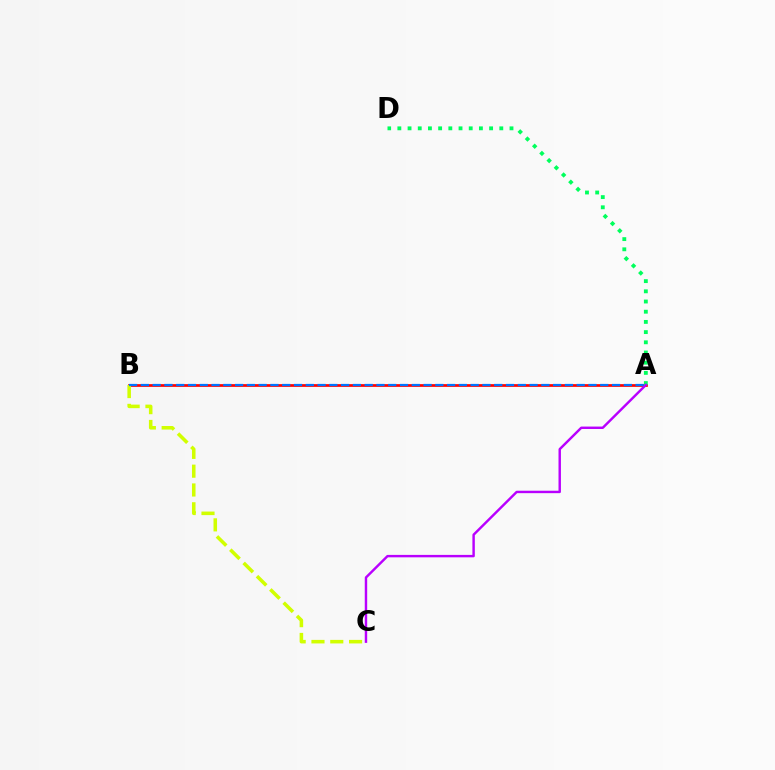{('A', 'B'): [{'color': '#ff0000', 'line_style': 'solid', 'thickness': 1.95}, {'color': '#0074ff', 'line_style': 'dashed', 'thickness': 1.6}], ('A', 'D'): [{'color': '#00ff5c', 'line_style': 'dotted', 'thickness': 2.77}], ('B', 'C'): [{'color': '#d1ff00', 'line_style': 'dashed', 'thickness': 2.55}], ('A', 'C'): [{'color': '#b900ff', 'line_style': 'solid', 'thickness': 1.75}]}